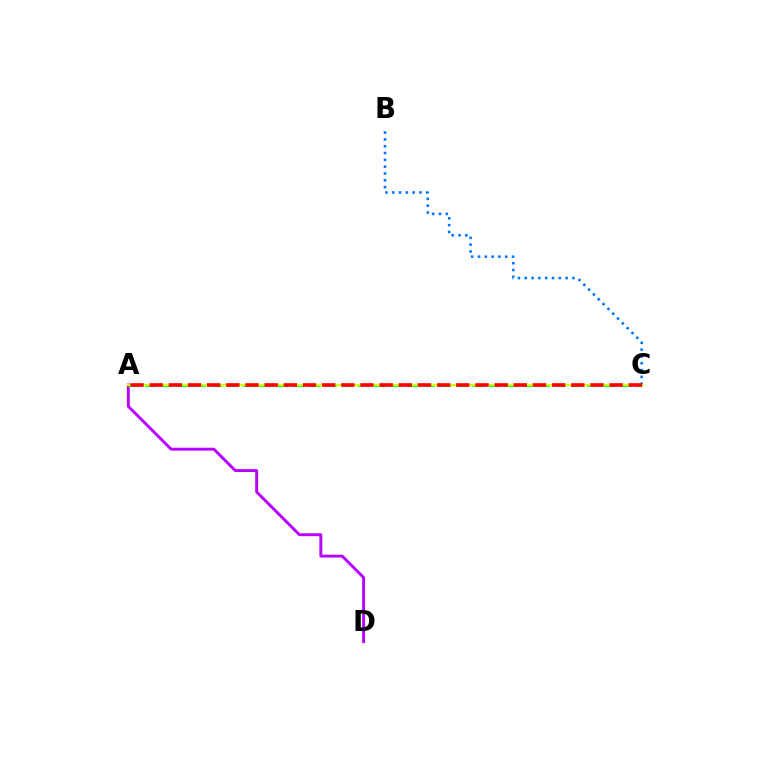{('B', 'C'): [{'color': '#0074ff', 'line_style': 'dotted', 'thickness': 1.85}], ('A', 'D'): [{'color': '#b900ff', 'line_style': 'solid', 'thickness': 2.1}], ('A', 'C'): [{'color': '#00ff5c', 'line_style': 'dashed', 'thickness': 2.23}, {'color': '#d1ff00', 'line_style': 'solid', 'thickness': 1.63}, {'color': '#ff0000', 'line_style': 'dashed', 'thickness': 2.6}]}